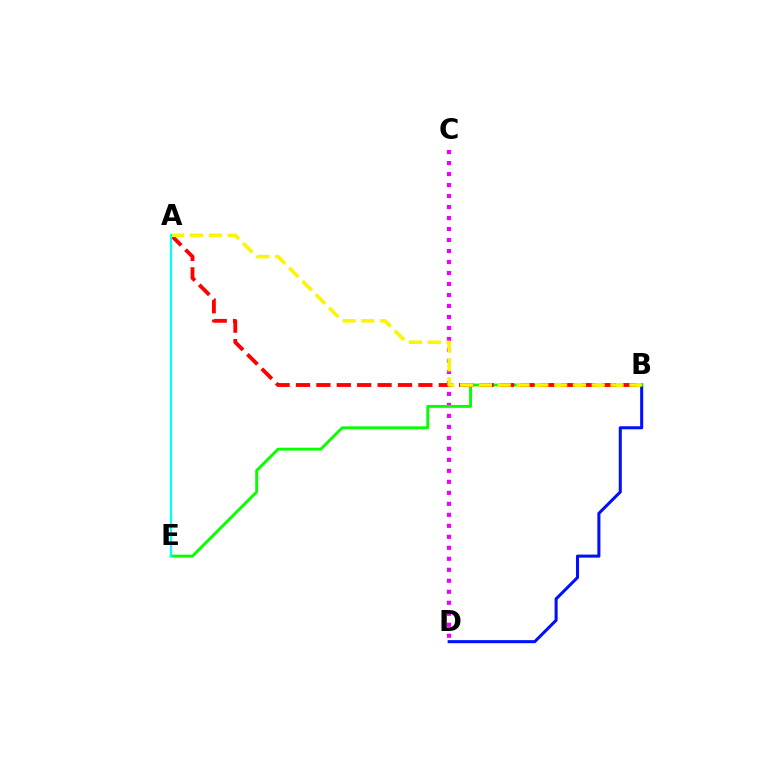{('B', 'D'): [{'color': '#0010ff', 'line_style': 'solid', 'thickness': 2.19}], ('C', 'D'): [{'color': '#ee00ff', 'line_style': 'dotted', 'thickness': 2.99}], ('B', 'E'): [{'color': '#08ff00', 'line_style': 'solid', 'thickness': 2.08}], ('A', 'B'): [{'color': '#ff0000', 'line_style': 'dashed', 'thickness': 2.77}, {'color': '#fcf500', 'line_style': 'dashed', 'thickness': 2.55}], ('A', 'E'): [{'color': '#00fff6', 'line_style': 'solid', 'thickness': 1.59}]}